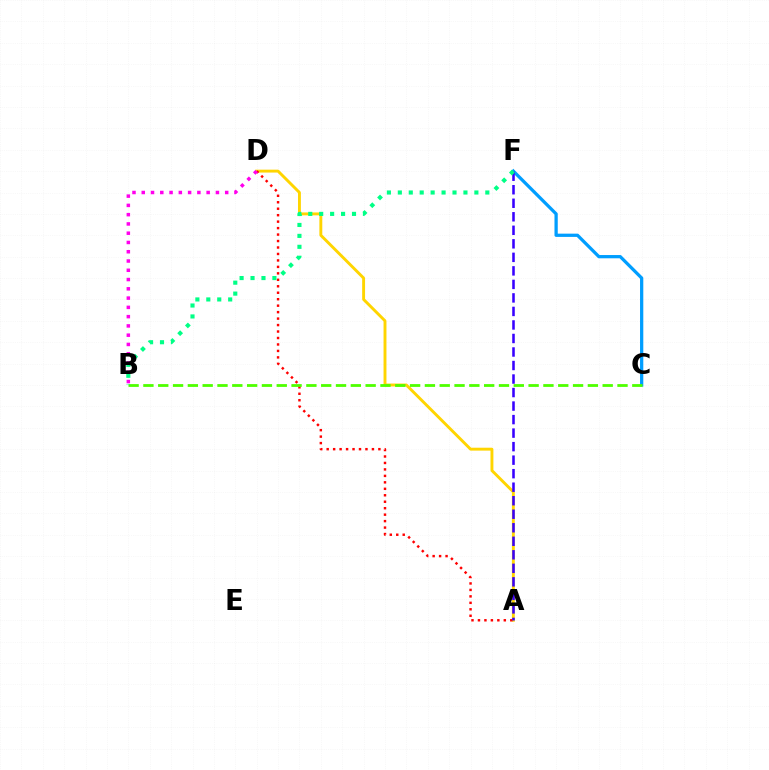{('A', 'D'): [{'color': '#ffd500', 'line_style': 'solid', 'thickness': 2.09}, {'color': '#ff0000', 'line_style': 'dotted', 'thickness': 1.76}], ('C', 'F'): [{'color': '#009eff', 'line_style': 'solid', 'thickness': 2.35}], ('B', 'C'): [{'color': '#4fff00', 'line_style': 'dashed', 'thickness': 2.01}], ('A', 'F'): [{'color': '#3700ff', 'line_style': 'dashed', 'thickness': 1.84}], ('B', 'F'): [{'color': '#00ff86', 'line_style': 'dotted', 'thickness': 2.97}], ('B', 'D'): [{'color': '#ff00ed', 'line_style': 'dotted', 'thickness': 2.52}]}